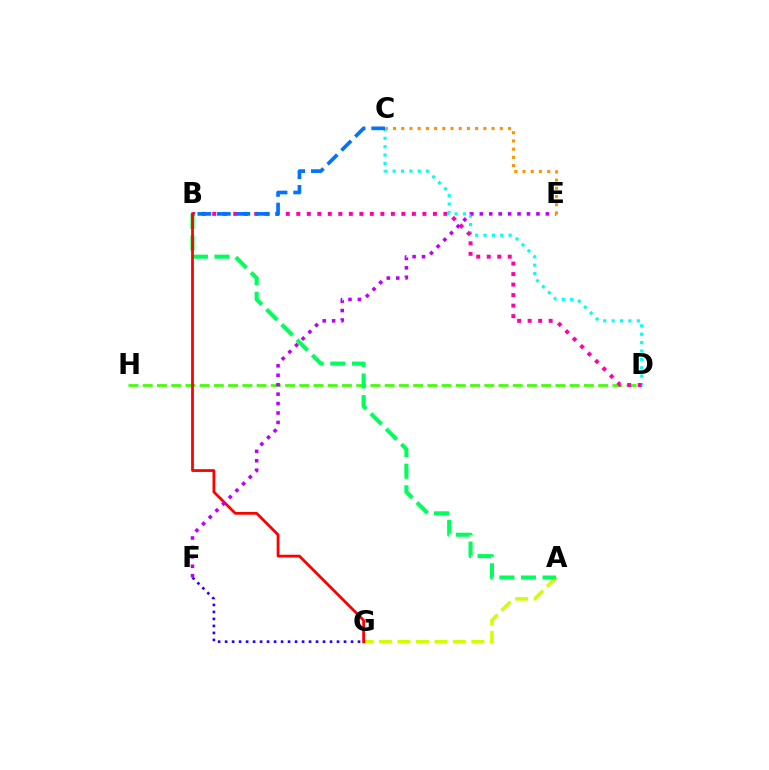{('D', 'H'): [{'color': '#3dff00', 'line_style': 'dashed', 'thickness': 1.93}], ('F', 'G'): [{'color': '#2500ff', 'line_style': 'dotted', 'thickness': 1.9}], ('A', 'G'): [{'color': '#d1ff00', 'line_style': 'dashed', 'thickness': 2.51}], ('C', 'D'): [{'color': '#00fff6', 'line_style': 'dotted', 'thickness': 2.28}], ('B', 'D'): [{'color': '#ff00ac', 'line_style': 'dotted', 'thickness': 2.86}], ('B', 'C'): [{'color': '#0074ff', 'line_style': 'dashed', 'thickness': 2.65}], ('A', 'B'): [{'color': '#00ff5c', 'line_style': 'dashed', 'thickness': 2.93}], ('B', 'G'): [{'color': '#ff0000', 'line_style': 'solid', 'thickness': 2.0}], ('E', 'F'): [{'color': '#b900ff', 'line_style': 'dotted', 'thickness': 2.56}], ('C', 'E'): [{'color': '#ff9400', 'line_style': 'dotted', 'thickness': 2.23}]}